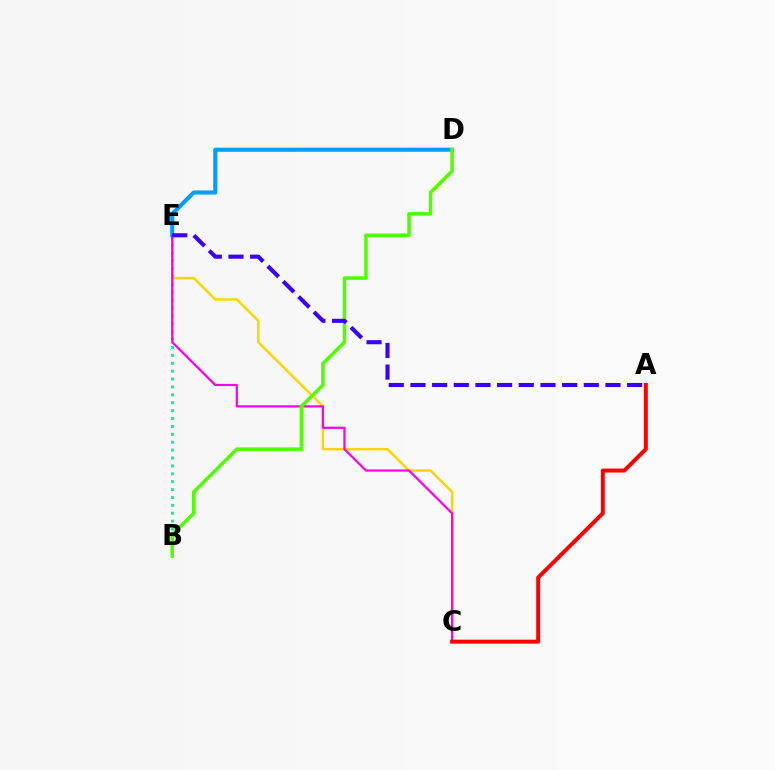{('C', 'E'): [{'color': '#ffd500', 'line_style': 'solid', 'thickness': 1.78}, {'color': '#ff00ed', 'line_style': 'solid', 'thickness': 1.61}], ('D', 'E'): [{'color': '#009eff', 'line_style': 'solid', 'thickness': 2.95}], ('B', 'E'): [{'color': '#00ff86', 'line_style': 'dotted', 'thickness': 2.14}], ('B', 'D'): [{'color': '#4fff00', 'line_style': 'solid', 'thickness': 2.54}], ('A', 'C'): [{'color': '#ff0000', 'line_style': 'solid', 'thickness': 2.86}], ('A', 'E'): [{'color': '#3700ff', 'line_style': 'dashed', 'thickness': 2.94}]}